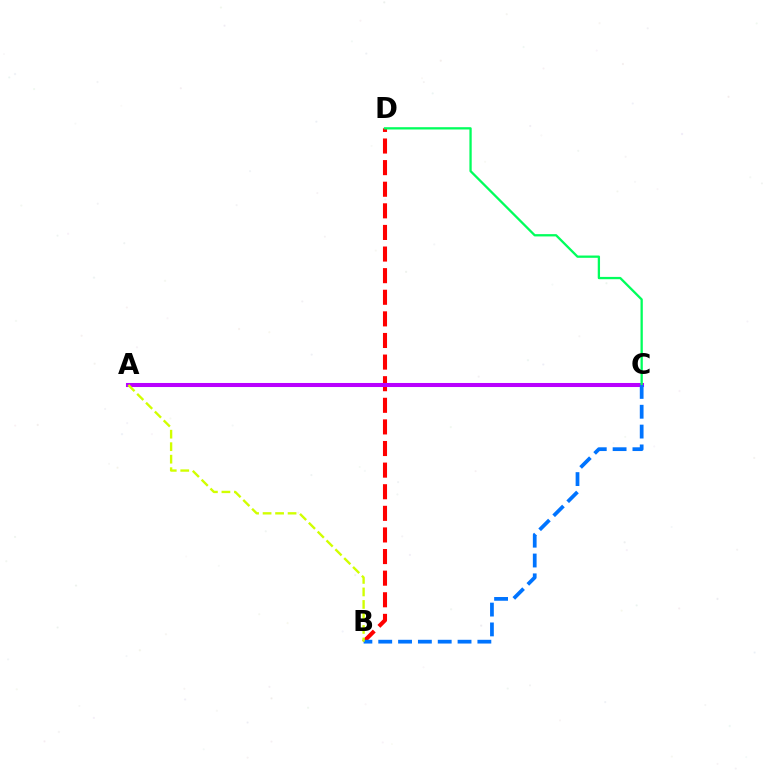{('B', 'D'): [{'color': '#ff0000', 'line_style': 'dashed', 'thickness': 2.94}], ('A', 'C'): [{'color': '#b900ff', 'line_style': 'solid', 'thickness': 2.92}], ('C', 'D'): [{'color': '#00ff5c', 'line_style': 'solid', 'thickness': 1.65}], ('B', 'C'): [{'color': '#0074ff', 'line_style': 'dashed', 'thickness': 2.69}], ('A', 'B'): [{'color': '#d1ff00', 'line_style': 'dashed', 'thickness': 1.7}]}